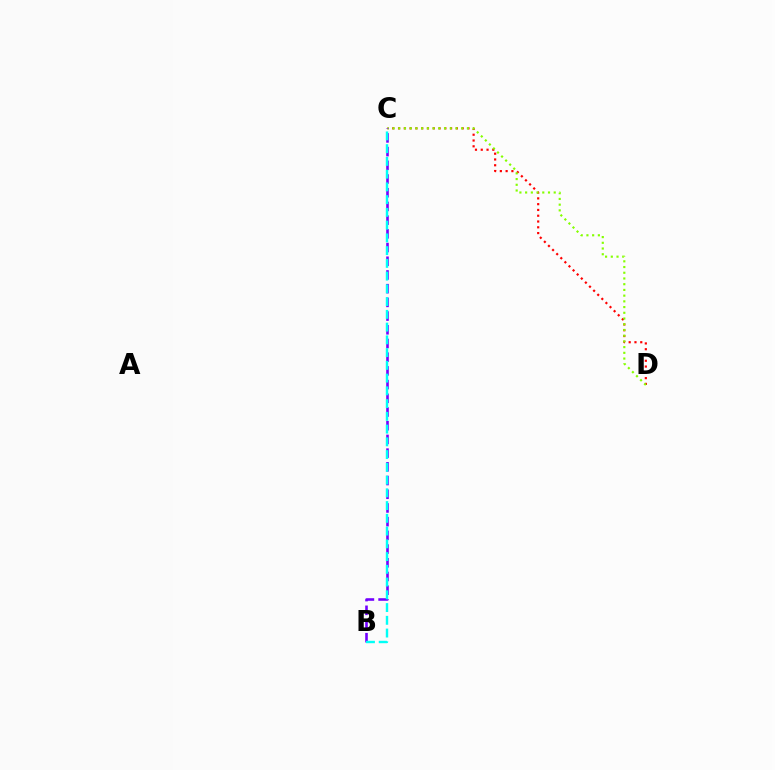{('C', 'D'): [{'color': '#ff0000', 'line_style': 'dotted', 'thickness': 1.57}, {'color': '#84ff00', 'line_style': 'dotted', 'thickness': 1.55}], ('B', 'C'): [{'color': '#7200ff', 'line_style': 'dashed', 'thickness': 1.86}, {'color': '#00fff6', 'line_style': 'dashed', 'thickness': 1.73}]}